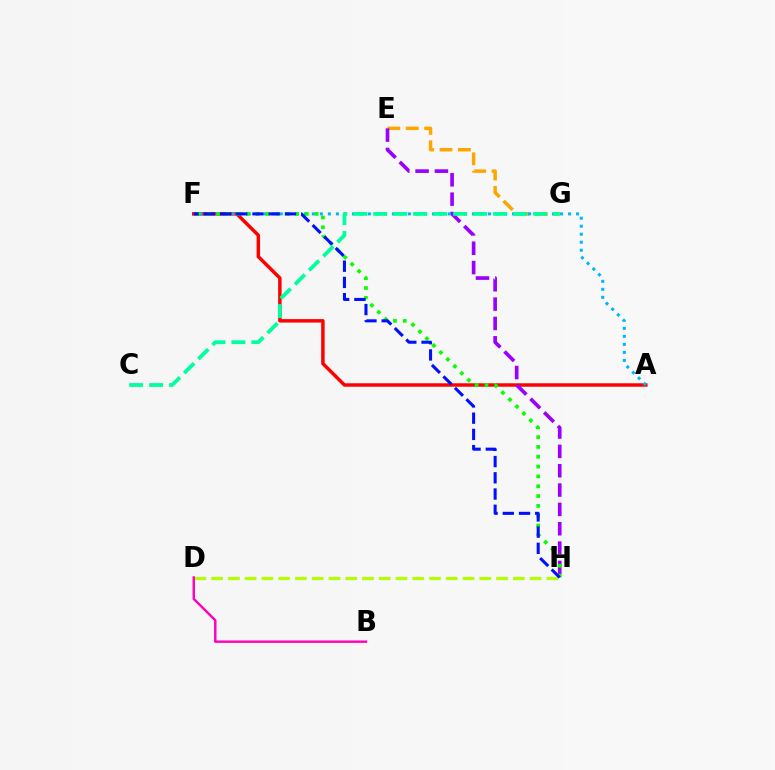{('E', 'G'): [{'color': '#ffa500', 'line_style': 'dashed', 'thickness': 2.5}], ('A', 'F'): [{'color': '#ff0000', 'line_style': 'solid', 'thickness': 2.49}, {'color': '#00b5ff', 'line_style': 'dotted', 'thickness': 2.18}], ('E', 'H'): [{'color': '#9b00ff', 'line_style': 'dashed', 'thickness': 2.63}], ('D', 'H'): [{'color': '#b3ff00', 'line_style': 'dashed', 'thickness': 2.28}], ('F', 'H'): [{'color': '#08ff00', 'line_style': 'dotted', 'thickness': 2.67}, {'color': '#0010ff', 'line_style': 'dashed', 'thickness': 2.2}], ('B', 'D'): [{'color': '#ff00bd', 'line_style': 'solid', 'thickness': 1.75}], ('C', 'G'): [{'color': '#00ff9d', 'line_style': 'dashed', 'thickness': 2.72}]}